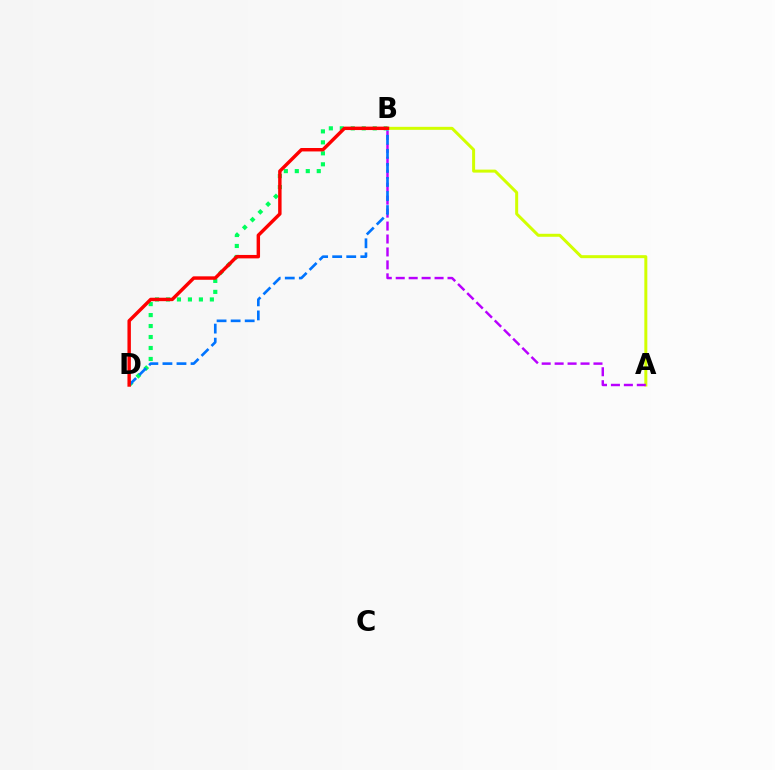{('A', 'B'): [{'color': '#d1ff00', 'line_style': 'solid', 'thickness': 2.16}, {'color': '#b900ff', 'line_style': 'dashed', 'thickness': 1.76}], ('B', 'D'): [{'color': '#00ff5c', 'line_style': 'dotted', 'thickness': 2.98}, {'color': '#0074ff', 'line_style': 'dashed', 'thickness': 1.91}, {'color': '#ff0000', 'line_style': 'solid', 'thickness': 2.47}]}